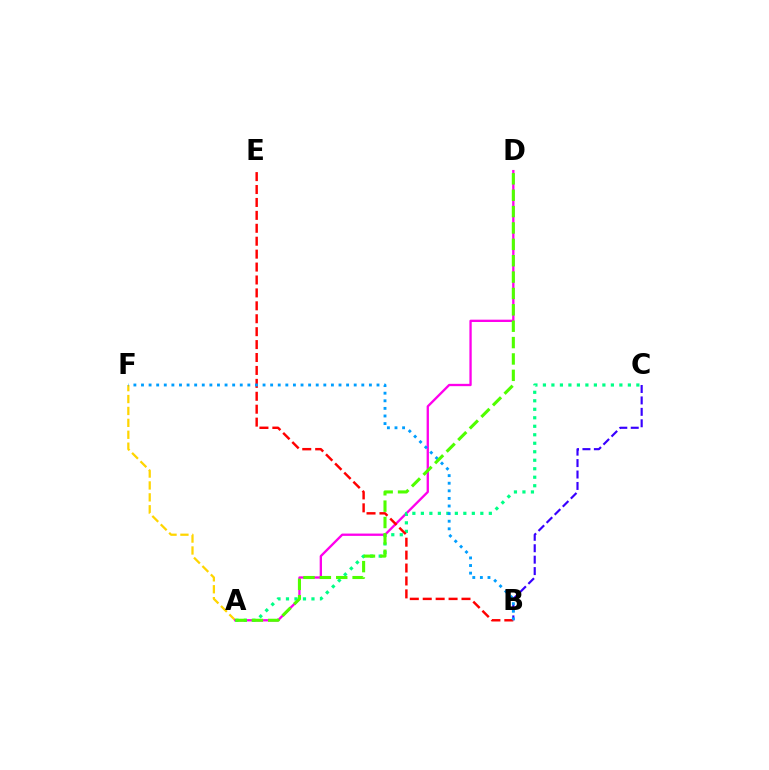{('A', 'F'): [{'color': '#ffd500', 'line_style': 'dashed', 'thickness': 1.62}], ('A', 'D'): [{'color': '#ff00ed', 'line_style': 'solid', 'thickness': 1.67}, {'color': '#4fff00', 'line_style': 'dashed', 'thickness': 2.22}], ('B', 'C'): [{'color': '#3700ff', 'line_style': 'dashed', 'thickness': 1.55}], ('A', 'C'): [{'color': '#00ff86', 'line_style': 'dotted', 'thickness': 2.31}], ('B', 'E'): [{'color': '#ff0000', 'line_style': 'dashed', 'thickness': 1.76}], ('B', 'F'): [{'color': '#009eff', 'line_style': 'dotted', 'thickness': 2.06}]}